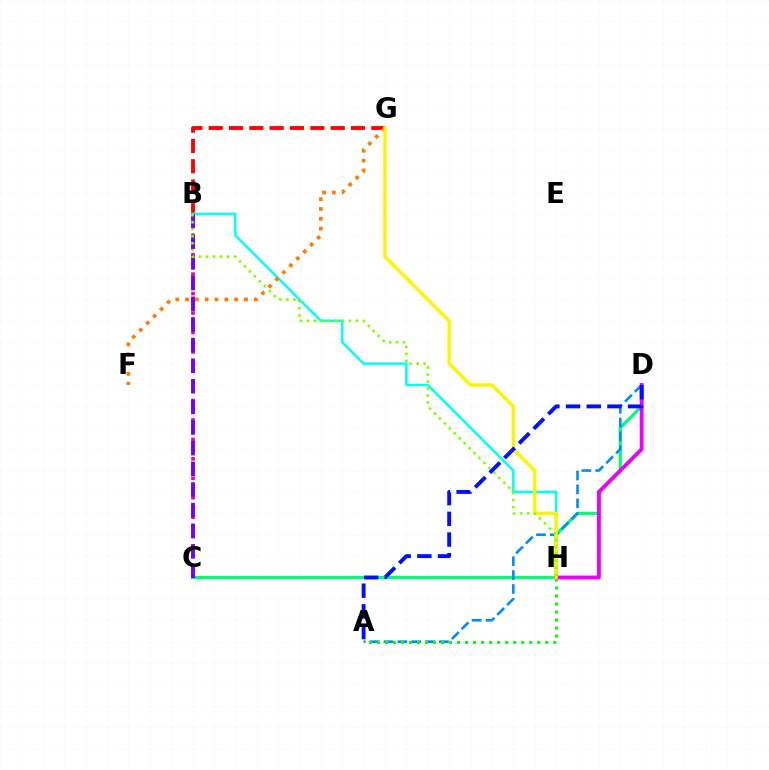{('C', 'D'): [{'color': '#00ff74', 'line_style': 'solid', 'thickness': 2.31}], ('A', 'D'): [{'color': '#008cff', 'line_style': 'dashed', 'thickness': 1.88}, {'color': '#0010ff', 'line_style': 'dashed', 'thickness': 2.81}], ('A', 'H'): [{'color': '#08ff00', 'line_style': 'dotted', 'thickness': 2.18}], ('B', 'C'): [{'color': '#ff0094', 'line_style': 'dotted', 'thickness': 2.64}, {'color': '#7200ff', 'line_style': 'dashed', 'thickness': 2.8}], ('B', 'G'): [{'color': '#ff0000', 'line_style': 'dashed', 'thickness': 2.76}], ('B', 'H'): [{'color': '#00fff6', 'line_style': 'solid', 'thickness': 1.8}, {'color': '#84ff00', 'line_style': 'dotted', 'thickness': 1.9}], ('F', 'G'): [{'color': '#ff7c00', 'line_style': 'dotted', 'thickness': 2.67}], ('D', 'H'): [{'color': '#ee00ff', 'line_style': 'solid', 'thickness': 2.81}], ('G', 'H'): [{'color': '#fcf500', 'line_style': 'solid', 'thickness': 2.49}]}